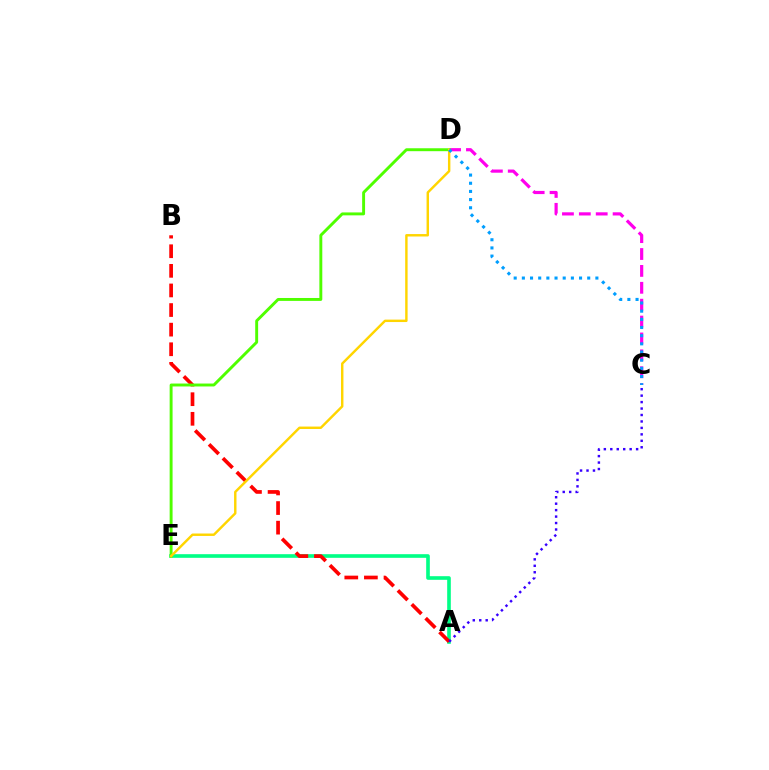{('A', 'E'): [{'color': '#00ff86', 'line_style': 'solid', 'thickness': 2.62}], ('C', 'D'): [{'color': '#ff00ed', 'line_style': 'dashed', 'thickness': 2.29}, {'color': '#009eff', 'line_style': 'dotted', 'thickness': 2.22}], ('A', 'B'): [{'color': '#ff0000', 'line_style': 'dashed', 'thickness': 2.66}], ('A', 'C'): [{'color': '#3700ff', 'line_style': 'dotted', 'thickness': 1.75}], ('D', 'E'): [{'color': '#4fff00', 'line_style': 'solid', 'thickness': 2.1}, {'color': '#ffd500', 'line_style': 'solid', 'thickness': 1.75}]}